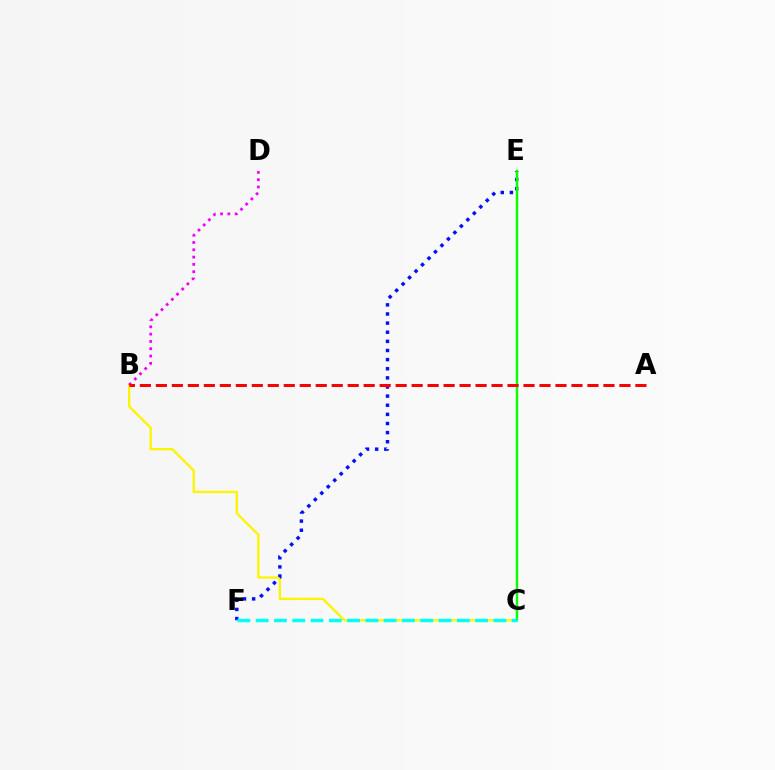{('B', 'C'): [{'color': '#fcf500', 'line_style': 'solid', 'thickness': 1.69}], ('E', 'F'): [{'color': '#0010ff', 'line_style': 'dotted', 'thickness': 2.48}], ('C', 'E'): [{'color': '#08ff00', 'line_style': 'solid', 'thickness': 1.76}], ('B', 'D'): [{'color': '#ee00ff', 'line_style': 'dotted', 'thickness': 1.98}], ('A', 'B'): [{'color': '#ff0000', 'line_style': 'dashed', 'thickness': 2.17}], ('C', 'F'): [{'color': '#00fff6', 'line_style': 'dashed', 'thickness': 2.48}]}